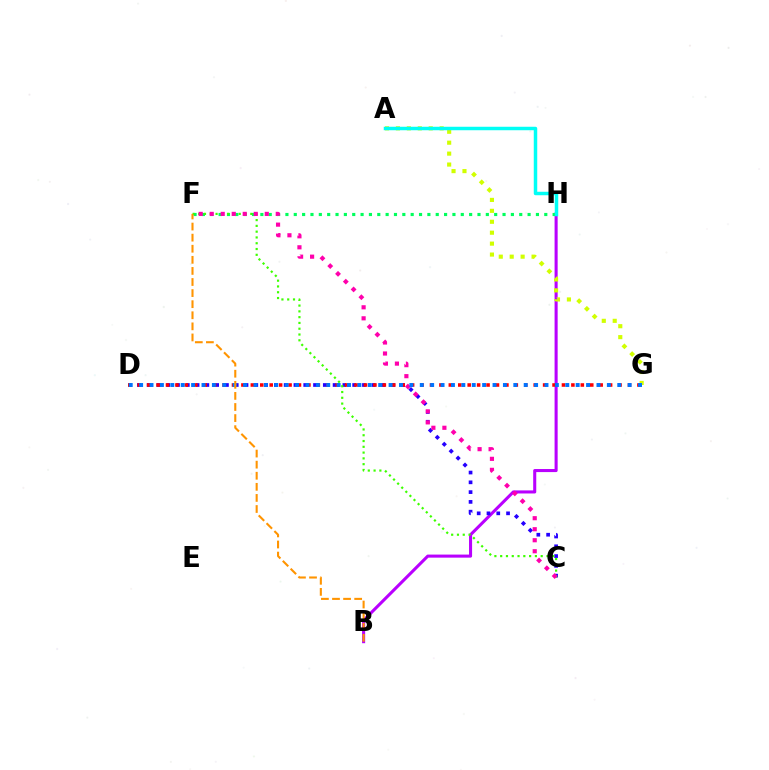{('B', 'H'): [{'color': '#b900ff', 'line_style': 'solid', 'thickness': 2.21}], ('F', 'H'): [{'color': '#00ff5c', 'line_style': 'dotted', 'thickness': 2.27}], ('C', 'D'): [{'color': '#2500ff', 'line_style': 'dotted', 'thickness': 2.66}], ('D', 'G'): [{'color': '#ff0000', 'line_style': 'dotted', 'thickness': 2.56}, {'color': '#0074ff', 'line_style': 'dotted', 'thickness': 2.82}], ('C', 'F'): [{'color': '#3dff00', 'line_style': 'dotted', 'thickness': 1.57}, {'color': '#ff00ac', 'line_style': 'dotted', 'thickness': 2.99}], ('A', 'G'): [{'color': '#d1ff00', 'line_style': 'dotted', 'thickness': 2.97}], ('A', 'H'): [{'color': '#00fff6', 'line_style': 'solid', 'thickness': 2.5}], ('B', 'F'): [{'color': '#ff9400', 'line_style': 'dashed', 'thickness': 1.51}]}